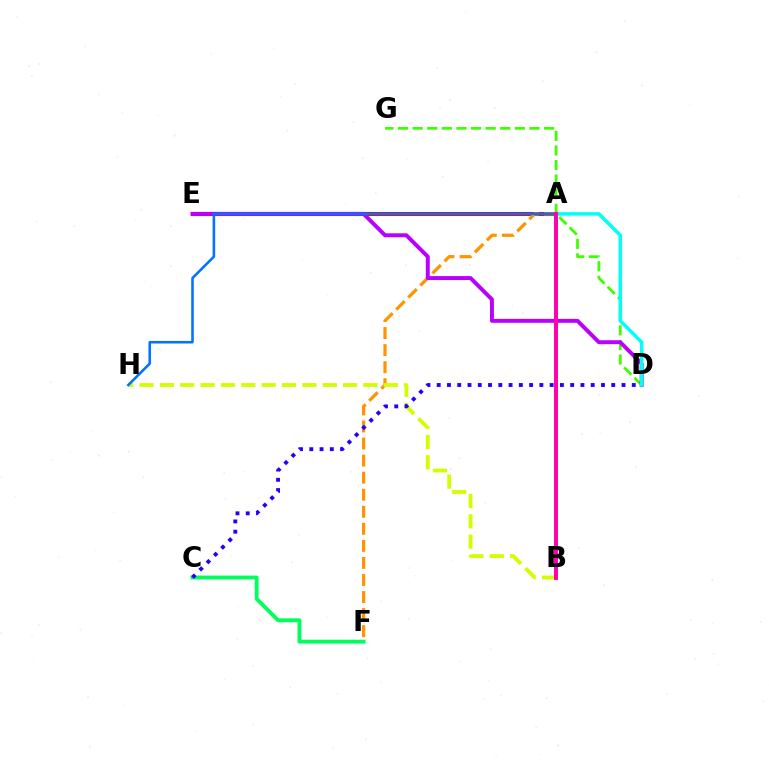{('A', 'E'): [{'color': '#ff0000', 'line_style': 'solid', 'thickness': 2.94}], ('D', 'G'): [{'color': '#3dff00', 'line_style': 'dashed', 'thickness': 1.98}], ('A', 'F'): [{'color': '#ff9400', 'line_style': 'dashed', 'thickness': 2.32}], ('D', 'E'): [{'color': '#b900ff', 'line_style': 'solid', 'thickness': 2.84}], ('B', 'H'): [{'color': '#d1ff00', 'line_style': 'dashed', 'thickness': 2.77}], ('A', 'H'): [{'color': '#0074ff', 'line_style': 'solid', 'thickness': 1.85}], ('C', 'F'): [{'color': '#00ff5c', 'line_style': 'solid', 'thickness': 2.79}], ('A', 'D'): [{'color': '#00fff6', 'line_style': 'solid', 'thickness': 2.51}], ('C', 'D'): [{'color': '#2500ff', 'line_style': 'dotted', 'thickness': 2.79}], ('A', 'B'): [{'color': '#ff00ac', 'line_style': 'solid', 'thickness': 2.84}]}